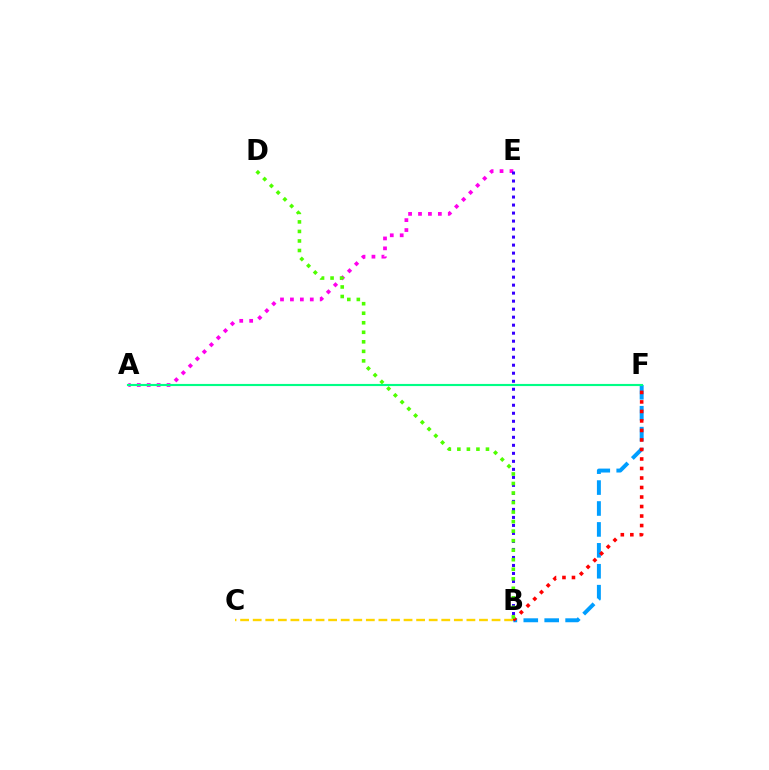{('A', 'E'): [{'color': '#ff00ed', 'line_style': 'dotted', 'thickness': 2.7}], ('B', 'F'): [{'color': '#009eff', 'line_style': 'dashed', 'thickness': 2.84}, {'color': '#ff0000', 'line_style': 'dotted', 'thickness': 2.58}], ('B', 'E'): [{'color': '#3700ff', 'line_style': 'dotted', 'thickness': 2.18}], ('B', 'C'): [{'color': '#ffd500', 'line_style': 'dashed', 'thickness': 1.71}], ('B', 'D'): [{'color': '#4fff00', 'line_style': 'dotted', 'thickness': 2.59}], ('A', 'F'): [{'color': '#00ff86', 'line_style': 'solid', 'thickness': 1.54}]}